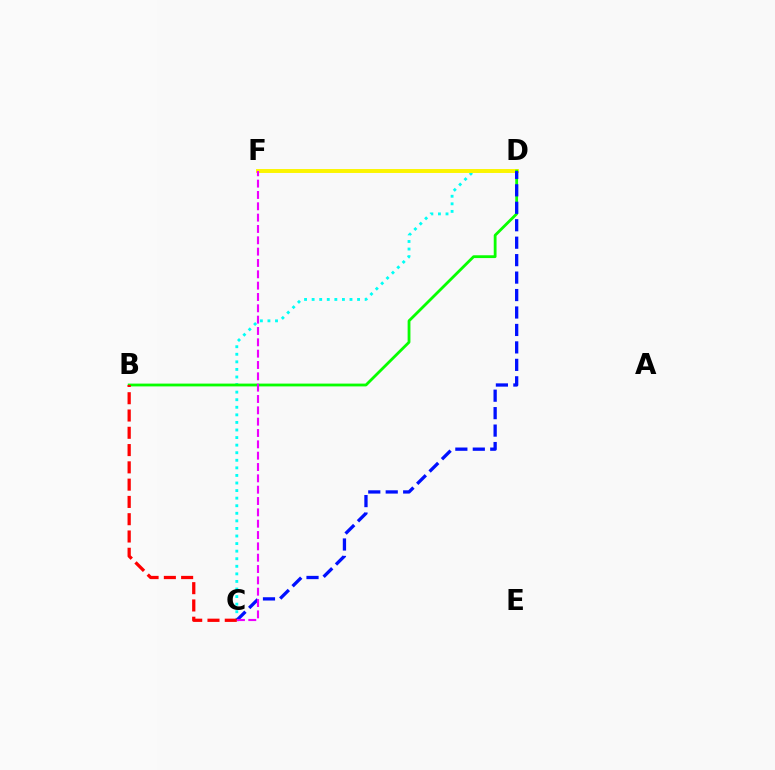{('C', 'D'): [{'color': '#00fff6', 'line_style': 'dotted', 'thickness': 2.06}, {'color': '#0010ff', 'line_style': 'dashed', 'thickness': 2.37}], ('D', 'F'): [{'color': '#fcf500', 'line_style': 'solid', 'thickness': 2.83}], ('B', 'D'): [{'color': '#08ff00', 'line_style': 'solid', 'thickness': 2.02}], ('B', 'C'): [{'color': '#ff0000', 'line_style': 'dashed', 'thickness': 2.35}], ('C', 'F'): [{'color': '#ee00ff', 'line_style': 'dashed', 'thickness': 1.54}]}